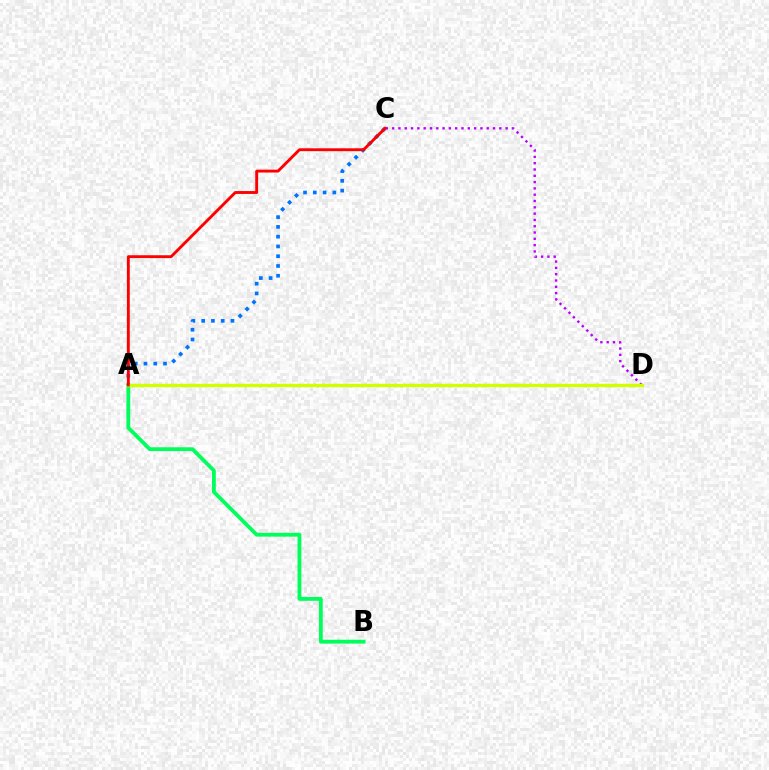{('C', 'D'): [{'color': '#b900ff', 'line_style': 'dotted', 'thickness': 1.71}], ('A', 'B'): [{'color': '#00ff5c', 'line_style': 'solid', 'thickness': 2.74}], ('A', 'C'): [{'color': '#0074ff', 'line_style': 'dotted', 'thickness': 2.65}, {'color': '#ff0000', 'line_style': 'solid', 'thickness': 2.07}], ('A', 'D'): [{'color': '#d1ff00', 'line_style': 'solid', 'thickness': 2.41}]}